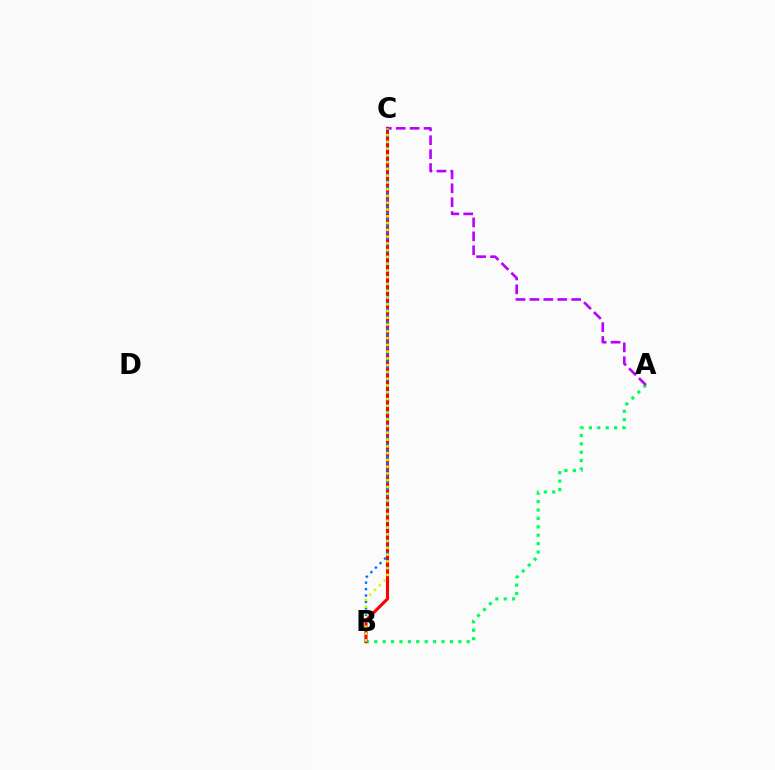{('A', 'B'): [{'color': '#00ff5c', 'line_style': 'dotted', 'thickness': 2.28}], ('B', 'C'): [{'color': '#ff0000', 'line_style': 'solid', 'thickness': 2.23}, {'color': '#0074ff', 'line_style': 'dotted', 'thickness': 1.74}, {'color': '#d1ff00', 'line_style': 'dotted', 'thickness': 1.84}], ('A', 'C'): [{'color': '#b900ff', 'line_style': 'dashed', 'thickness': 1.89}]}